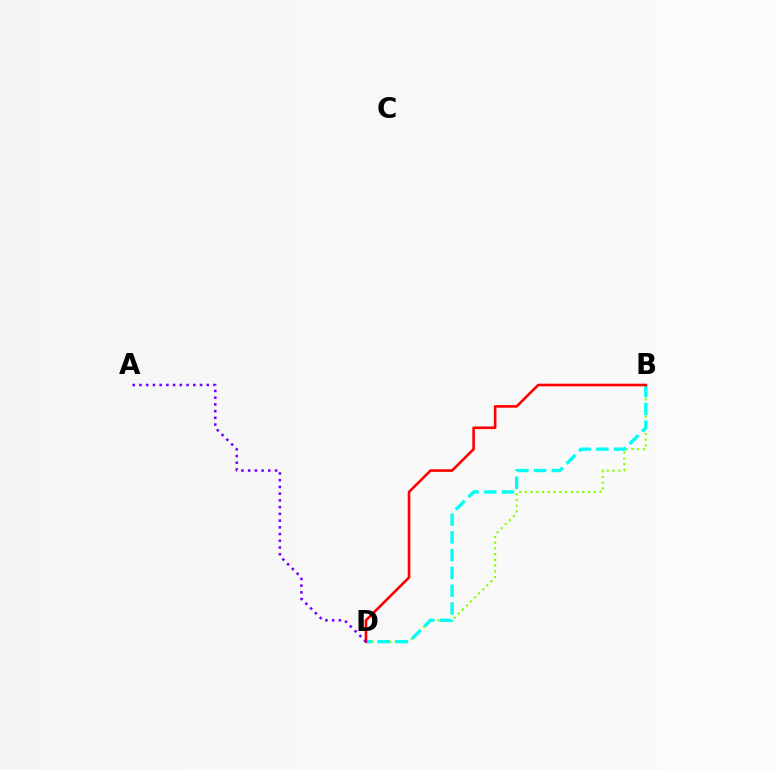{('B', 'D'): [{'color': '#84ff00', 'line_style': 'dotted', 'thickness': 1.56}, {'color': '#00fff6', 'line_style': 'dashed', 'thickness': 2.42}, {'color': '#ff0000', 'line_style': 'solid', 'thickness': 1.88}], ('A', 'D'): [{'color': '#7200ff', 'line_style': 'dotted', 'thickness': 1.83}]}